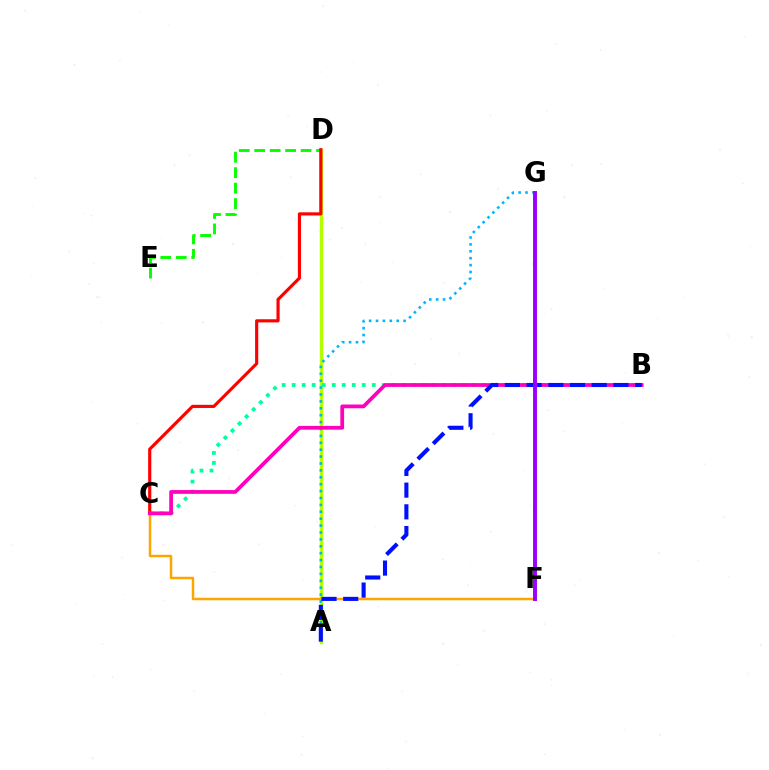{('A', 'D'): [{'color': '#b3ff00', 'line_style': 'solid', 'thickness': 2.5}], ('D', 'E'): [{'color': '#08ff00', 'line_style': 'dashed', 'thickness': 2.1}], ('B', 'C'): [{'color': '#00ff9d', 'line_style': 'dotted', 'thickness': 2.72}, {'color': '#ff00bd', 'line_style': 'solid', 'thickness': 2.7}], ('C', 'D'): [{'color': '#ff0000', 'line_style': 'solid', 'thickness': 2.27}], ('C', 'F'): [{'color': '#ffa500', 'line_style': 'solid', 'thickness': 1.78}], ('A', 'G'): [{'color': '#00b5ff', 'line_style': 'dotted', 'thickness': 1.87}], ('A', 'B'): [{'color': '#0010ff', 'line_style': 'dashed', 'thickness': 2.95}], ('F', 'G'): [{'color': '#9b00ff', 'line_style': 'solid', 'thickness': 2.82}]}